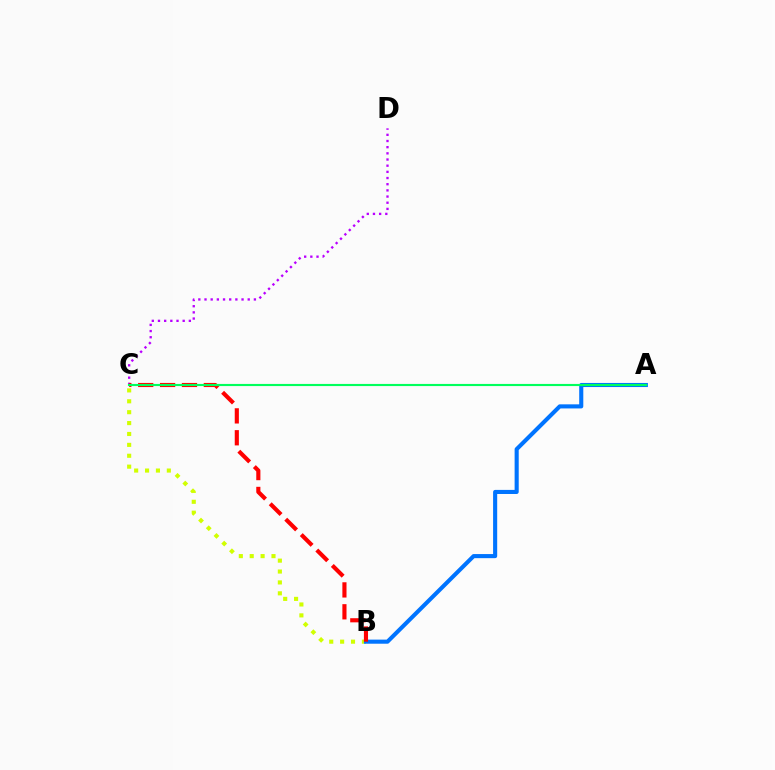{('C', 'D'): [{'color': '#b900ff', 'line_style': 'dotted', 'thickness': 1.68}], ('B', 'C'): [{'color': '#d1ff00', 'line_style': 'dotted', 'thickness': 2.96}, {'color': '#ff0000', 'line_style': 'dashed', 'thickness': 2.97}], ('A', 'B'): [{'color': '#0074ff', 'line_style': 'solid', 'thickness': 2.95}], ('A', 'C'): [{'color': '#00ff5c', 'line_style': 'solid', 'thickness': 1.54}]}